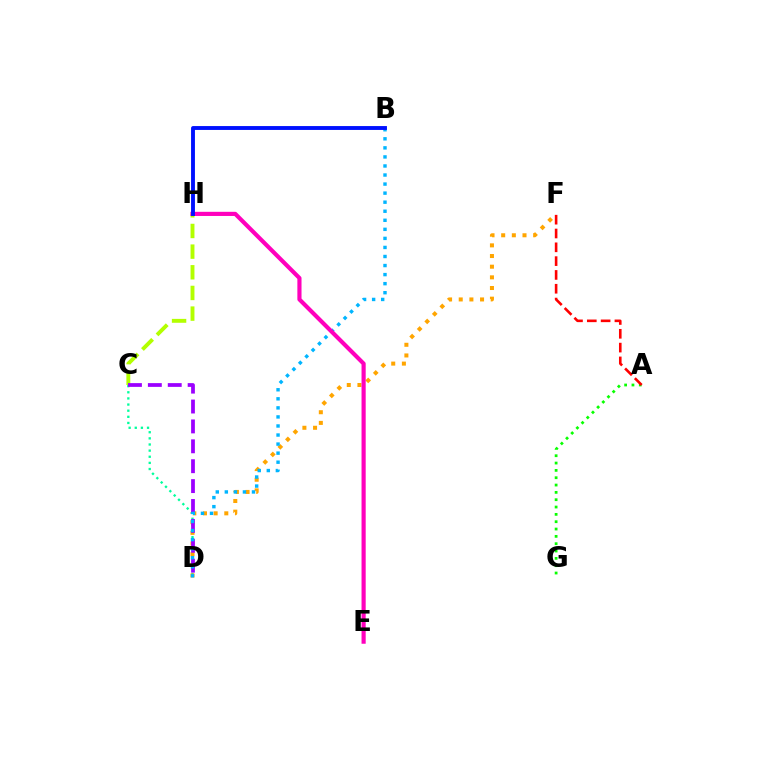{('C', 'H'): [{'color': '#b3ff00', 'line_style': 'dashed', 'thickness': 2.81}], ('C', 'D'): [{'color': '#00ff9d', 'line_style': 'dotted', 'thickness': 1.67}, {'color': '#9b00ff', 'line_style': 'dashed', 'thickness': 2.7}], ('D', 'F'): [{'color': '#ffa500', 'line_style': 'dotted', 'thickness': 2.9}], ('B', 'D'): [{'color': '#00b5ff', 'line_style': 'dotted', 'thickness': 2.46}], ('E', 'H'): [{'color': '#ff00bd', 'line_style': 'solid', 'thickness': 2.99}], ('A', 'G'): [{'color': '#08ff00', 'line_style': 'dotted', 'thickness': 1.99}], ('A', 'F'): [{'color': '#ff0000', 'line_style': 'dashed', 'thickness': 1.88}], ('B', 'H'): [{'color': '#0010ff', 'line_style': 'solid', 'thickness': 2.79}]}